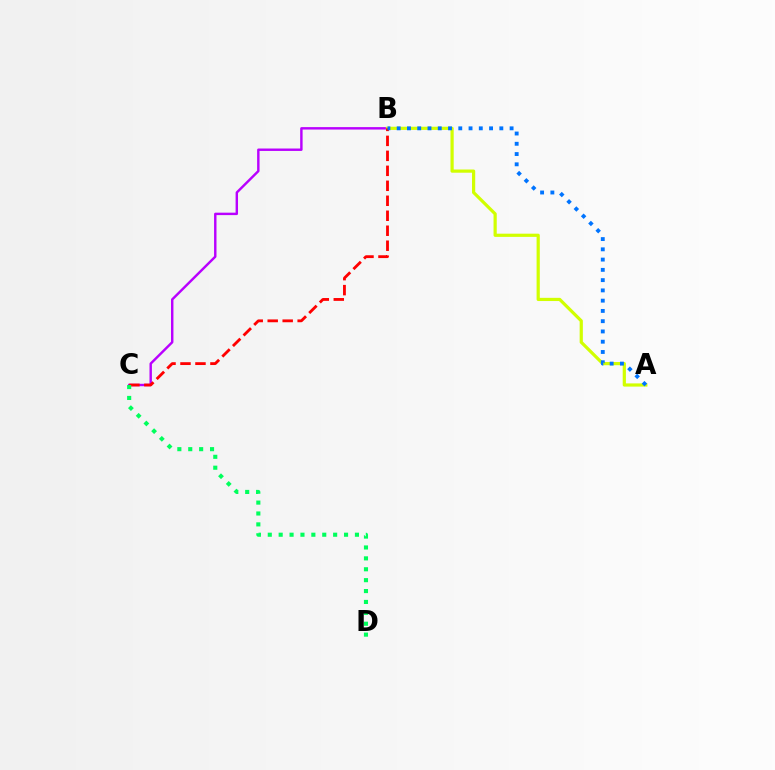{('B', 'C'): [{'color': '#b900ff', 'line_style': 'solid', 'thickness': 1.74}, {'color': '#ff0000', 'line_style': 'dashed', 'thickness': 2.03}], ('A', 'B'): [{'color': '#d1ff00', 'line_style': 'solid', 'thickness': 2.3}, {'color': '#0074ff', 'line_style': 'dotted', 'thickness': 2.79}], ('C', 'D'): [{'color': '#00ff5c', 'line_style': 'dotted', 'thickness': 2.96}]}